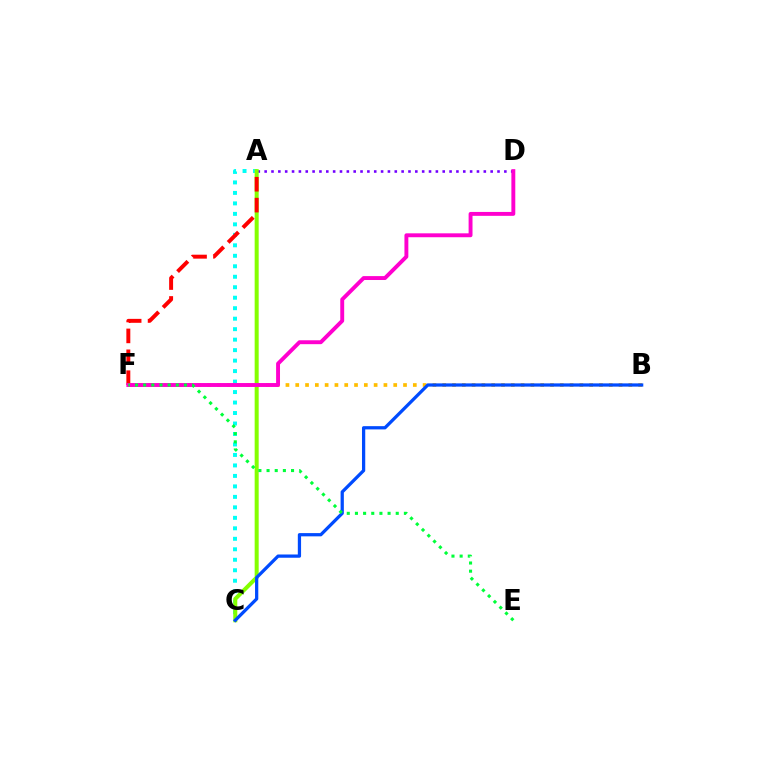{('A', 'C'): [{'color': '#00fff6', 'line_style': 'dotted', 'thickness': 2.85}, {'color': '#84ff00', 'line_style': 'solid', 'thickness': 2.89}], ('B', 'F'): [{'color': '#ffbd00', 'line_style': 'dotted', 'thickness': 2.66}], ('A', 'D'): [{'color': '#7200ff', 'line_style': 'dotted', 'thickness': 1.86}], ('A', 'F'): [{'color': '#ff0000', 'line_style': 'dashed', 'thickness': 2.84}], ('D', 'F'): [{'color': '#ff00cf', 'line_style': 'solid', 'thickness': 2.81}], ('B', 'C'): [{'color': '#004bff', 'line_style': 'solid', 'thickness': 2.34}], ('E', 'F'): [{'color': '#00ff39', 'line_style': 'dotted', 'thickness': 2.22}]}